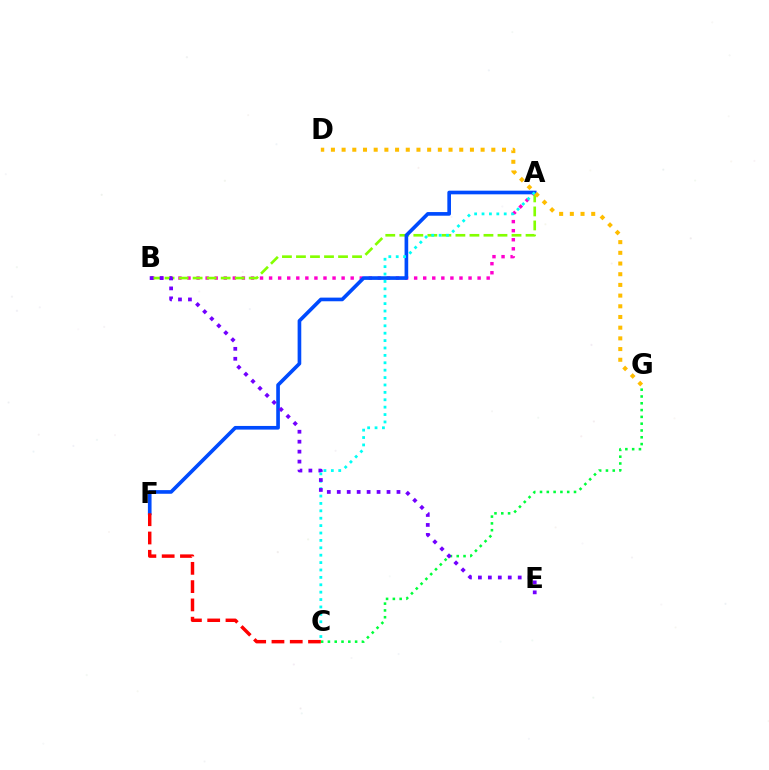{('A', 'B'): [{'color': '#ff00cf', 'line_style': 'dotted', 'thickness': 2.46}, {'color': '#84ff00', 'line_style': 'dashed', 'thickness': 1.91}], ('A', 'F'): [{'color': '#004bff', 'line_style': 'solid', 'thickness': 2.63}], ('C', 'G'): [{'color': '#00ff39', 'line_style': 'dotted', 'thickness': 1.85}], ('A', 'C'): [{'color': '#00fff6', 'line_style': 'dotted', 'thickness': 2.01}], ('B', 'E'): [{'color': '#7200ff', 'line_style': 'dotted', 'thickness': 2.7}], ('C', 'F'): [{'color': '#ff0000', 'line_style': 'dashed', 'thickness': 2.48}], ('D', 'G'): [{'color': '#ffbd00', 'line_style': 'dotted', 'thickness': 2.91}]}